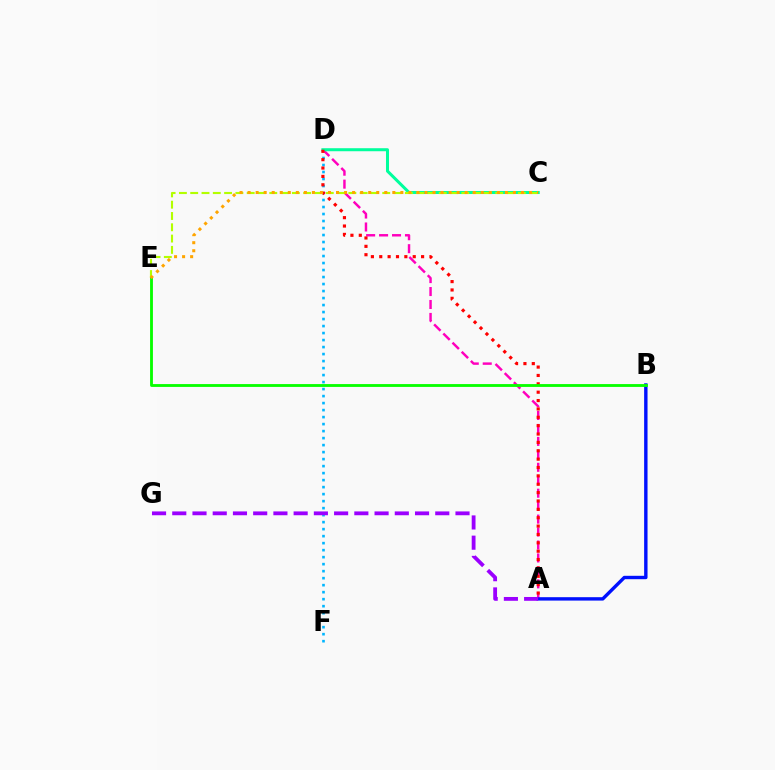{('D', 'F'): [{'color': '#00b5ff', 'line_style': 'dotted', 'thickness': 1.9}], ('A', 'D'): [{'color': '#ff00bd', 'line_style': 'dashed', 'thickness': 1.76}, {'color': '#ff0000', 'line_style': 'dotted', 'thickness': 2.27}], ('C', 'D'): [{'color': '#00ff9d', 'line_style': 'solid', 'thickness': 2.18}], ('A', 'B'): [{'color': '#0010ff', 'line_style': 'solid', 'thickness': 2.44}], ('C', 'E'): [{'color': '#b3ff00', 'line_style': 'dashed', 'thickness': 1.53}, {'color': '#ffa500', 'line_style': 'dotted', 'thickness': 2.18}], ('A', 'G'): [{'color': '#9b00ff', 'line_style': 'dashed', 'thickness': 2.75}], ('B', 'E'): [{'color': '#08ff00', 'line_style': 'solid', 'thickness': 2.04}]}